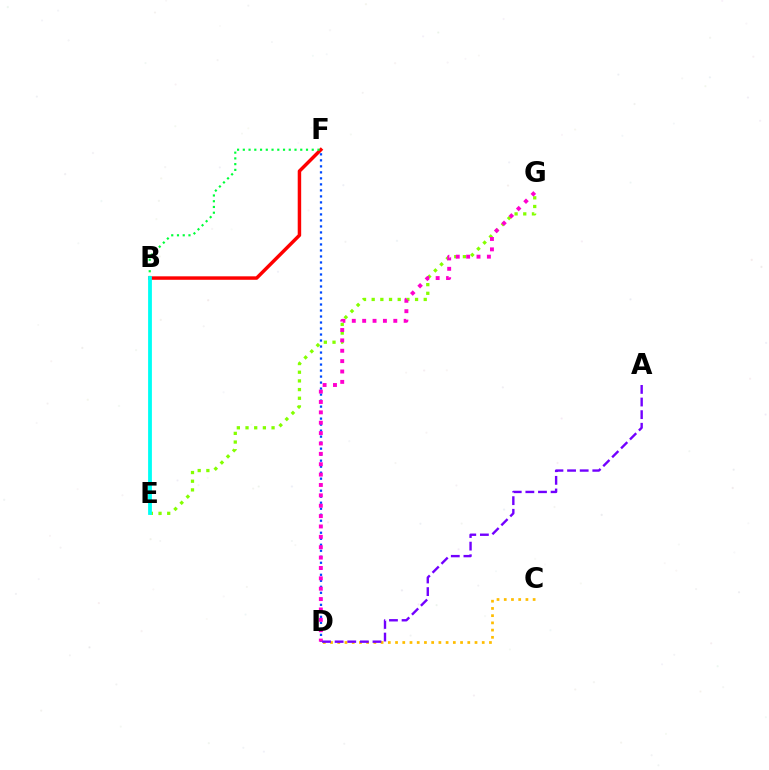{('B', 'F'): [{'color': '#ff0000', 'line_style': 'solid', 'thickness': 2.5}, {'color': '#00ff39', 'line_style': 'dotted', 'thickness': 1.56}], ('C', 'D'): [{'color': '#ffbd00', 'line_style': 'dotted', 'thickness': 1.96}], ('E', 'G'): [{'color': '#84ff00', 'line_style': 'dotted', 'thickness': 2.36}], ('D', 'F'): [{'color': '#004bff', 'line_style': 'dotted', 'thickness': 1.63}], ('D', 'G'): [{'color': '#ff00cf', 'line_style': 'dotted', 'thickness': 2.82}], ('A', 'D'): [{'color': '#7200ff', 'line_style': 'dashed', 'thickness': 1.71}], ('B', 'E'): [{'color': '#00fff6', 'line_style': 'solid', 'thickness': 2.74}]}